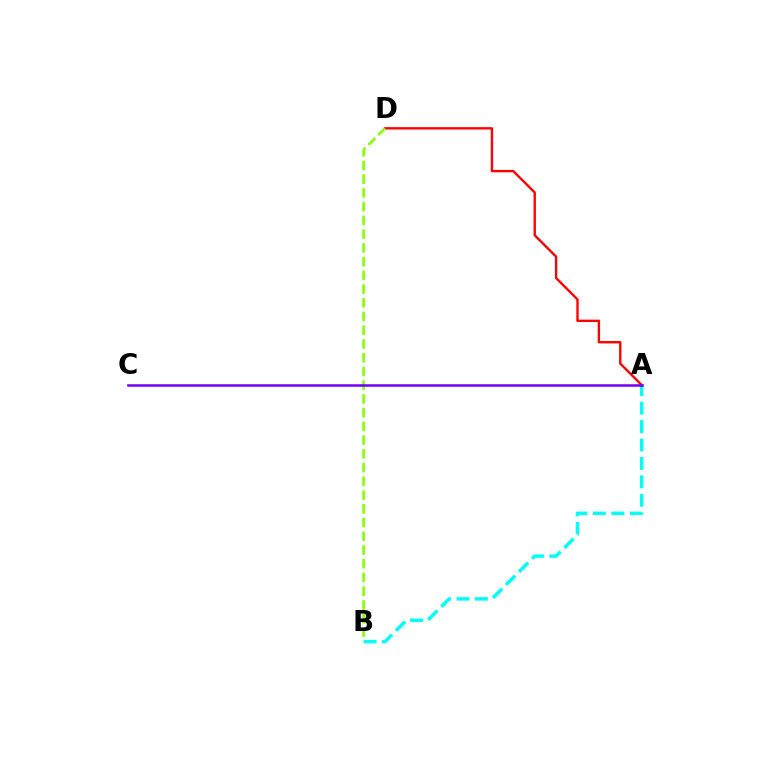{('A', 'B'): [{'color': '#00fff6', 'line_style': 'dashed', 'thickness': 2.5}], ('A', 'D'): [{'color': '#ff0000', 'line_style': 'solid', 'thickness': 1.71}], ('B', 'D'): [{'color': '#84ff00', 'line_style': 'dashed', 'thickness': 1.87}], ('A', 'C'): [{'color': '#7200ff', 'line_style': 'solid', 'thickness': 1.83}]}